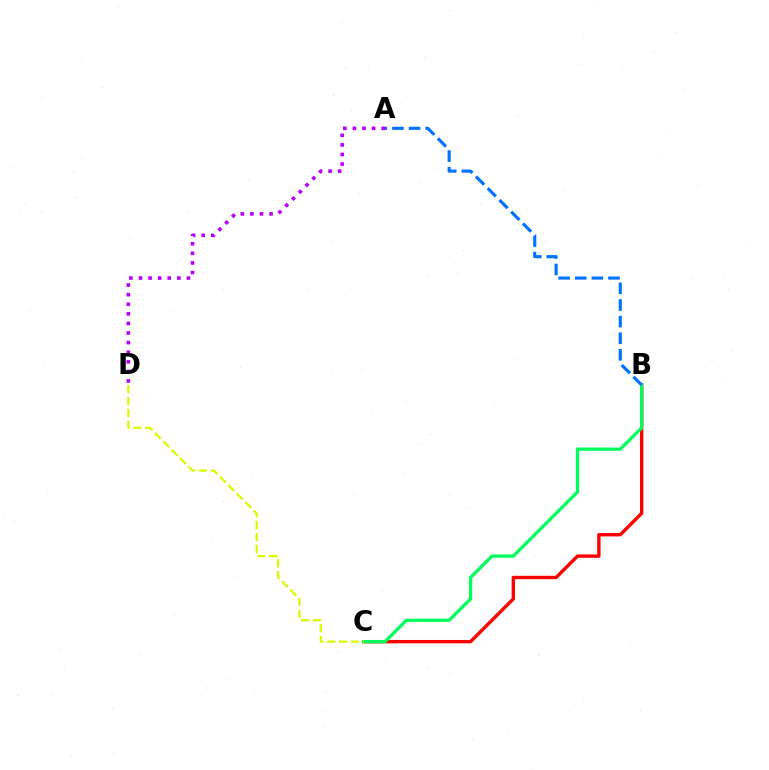{('B', 'C'): [{'color': '#ff0000', 'line_style': 'solid', 'thickness': 2.43}, {'color': '#00ff5c', 'line_style': 'solid', 'thickness': 2.35}], ('A', 'D'): [{'color': '#b900ff', 'line_style': 'dotted', 'thickness': 2.61}], ('C', 'D'): [{'color': '#d1ff00', 'line_style': 'dashed', 'thickness': 1.62}], ('A', 'B'): [{'color': '#0074ff', 'line_style': 'dashed', 'thickness': 2.26}]}